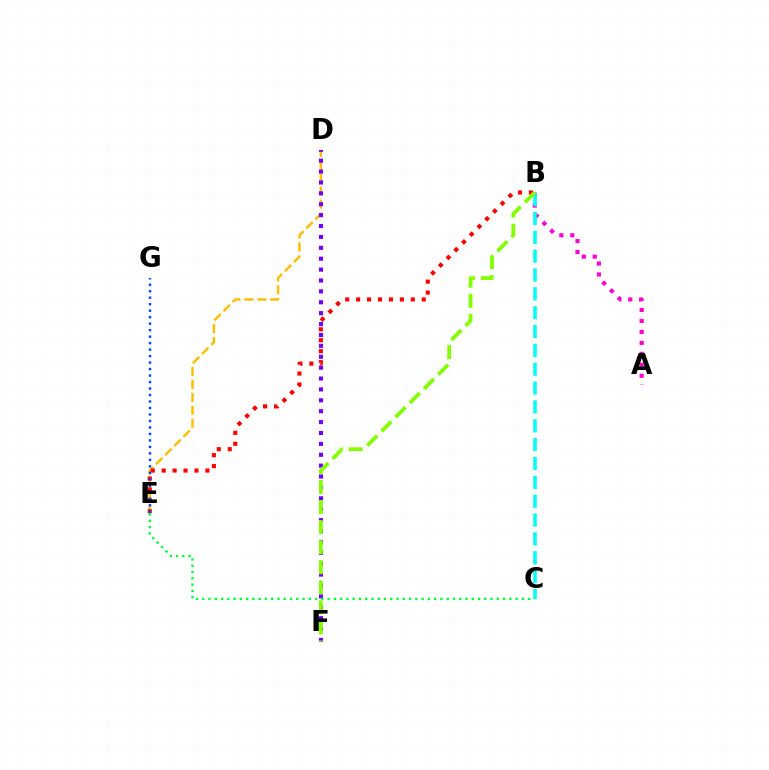{('D', 'E'): [{'color': '#ffbd00', 'line_style': 'dashed', 'thickness': 1.76}], ('A', 'B'): [{'color': '#ff00cf', 'line_style': 'dotted', 'thickness': 2.98}], ('D', 'F'): [{'color': '#7200ff', 'line_style': 'dotted', 'thickness': 2.96}], ('B', 'E'): [{'color': '#ff0000', 'line_style': 'dotted', 'thickness': 2.97}], ('B', 'C'): [{'color': '#00fff6', 'line_style': 'dashed', 'thickness': 2.56}], ('E', 'G'): [{'color': '#004bff', 'line_style': 'dotted', 'thickness': 1.76}], ('C', 'E'): [{'color': '#00ff39', 'line_style': 'dotted', 'thickness': 1.7}], ('B', 'F'): [{'color': '#84ff00', 'line_style': 'dashed', 'thickness': 2.72}]}